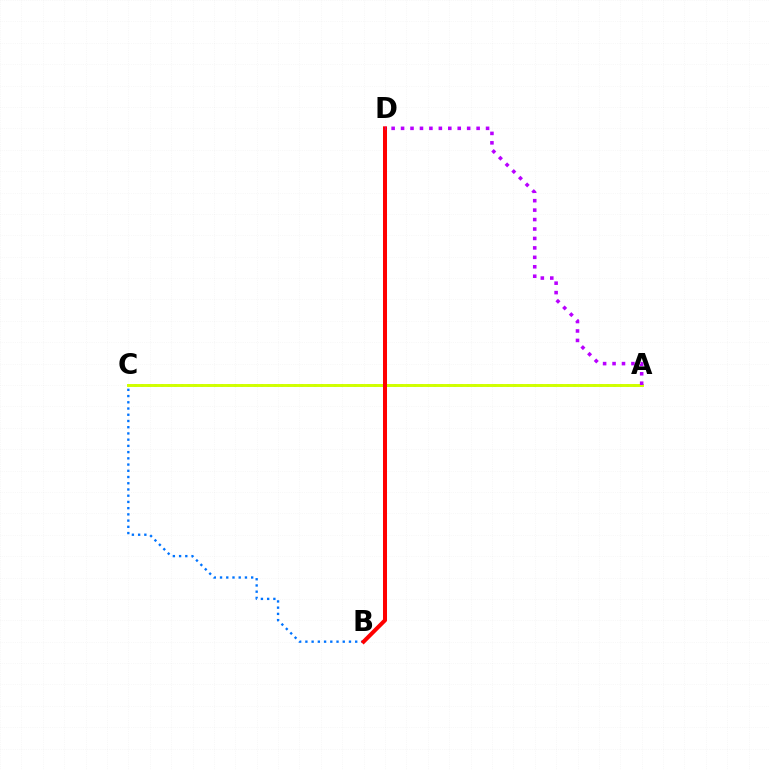{('B', 'C'): [{'color': '#0074ff', 'line_style': 'dotted', 'thickness': 1.69}], ('A', 'C'): [{'color': '#00ff5c', 'line_style': 'dotted', 'thickness': 1.81}, {'color': '#d1ff00', 'line_style': 'solid', 'thickness': 2.12}], ('B', 'D'): [{'color': '#ff0000', 'line_style': 'solid', 'thickness': 2.89}], ('A', 'D'): [{'color': '#b900ff', 'line_style': 'dotted', 'thickness': 2.57}]}